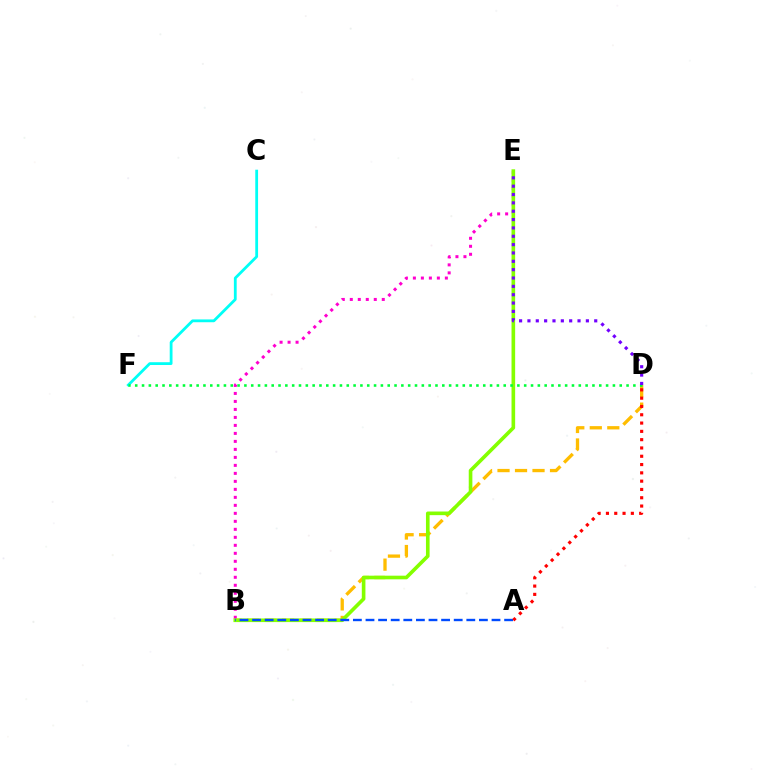{('B', 'D'): [{'color': '#ffbd00', 'line_style': 'dashed', 'thickness': 2.38}], ('B', 'E'): [{'color': '#ff00cf', 'line_style': 'dotted', 'thickness': 2.17}, {'color': '#84ff00', 'line_style': 'solid', 'thickness': 2.61}], ('C', 'F'): [{'color': '#00fff6', 'line_style': 'solid', 'thickness': 2.01}], ('D', 'F'): [{'color': '#00ff39', 'line_style': 'dotted', 'thickness': 1.85}], ('A', 'B'): [{'color': '#004bff', 'line_style': 'dashed', 'thickness': 1.71}], ('A', 'D'): [{'color': '#ff0000', 'line_style': 'dotted', 'thickness': 2.25}], ('D', 'E'): [{'color': '#7200ff', 'line_style': 'dotted', 'thickness': 2.27}]}